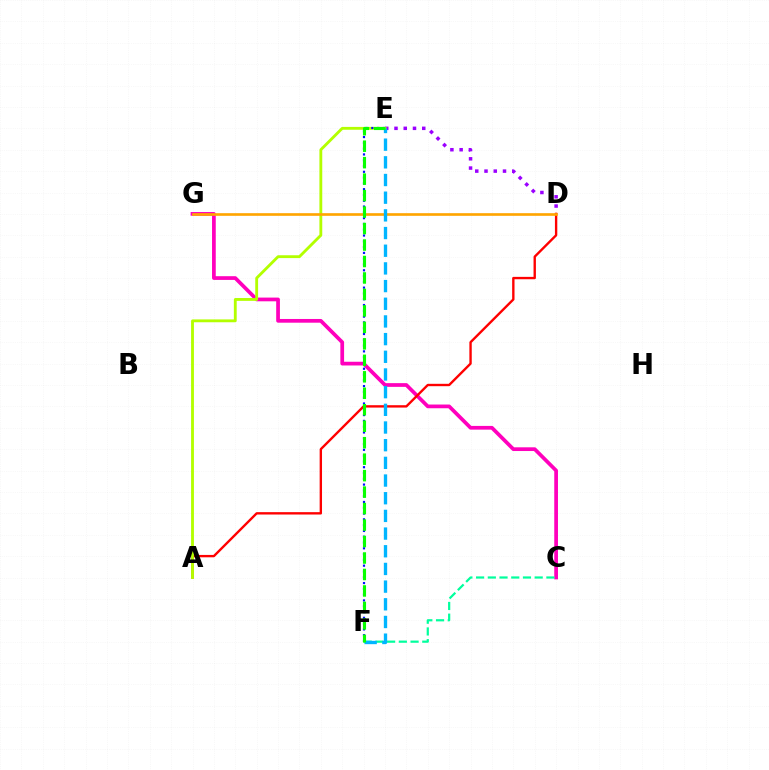{('C', 'G'): [{'color': '#ff00bd', 'line_style': 'solid', 'thickness': 2.68}], ('C', 'F'): [{'color': '#00ff9d', 'line_style': 'dashed', 'thickness': 1.59}], ('D', 'E'): [{'color': '#9b00ff', 'line_style': 'dotted', 'thickness': 2.51}], ('A', 'D'): [{'color': '#ff0000', 'line_style': 'solid', 'thickness': 1.71}], ('A', 'E'): [{'color': '#b3ff00', 'line_style': 'solid', 'thickness': 2.05}], ('E', 'F'): [{'color': '#0010ff', 'line_style': 'dotted', 'thickness': 1.57}, {'color': '#00b5ff', 'line_style': 'dashed', 'thickness': 2.4}, {'color': '#08ff00', 'line_style': 'dashed', 'thickness': 2.24}], ('D', 'G'): [{'color': '#ffa500', 'line_style': 'solid', 'thickness': 1.91}]}